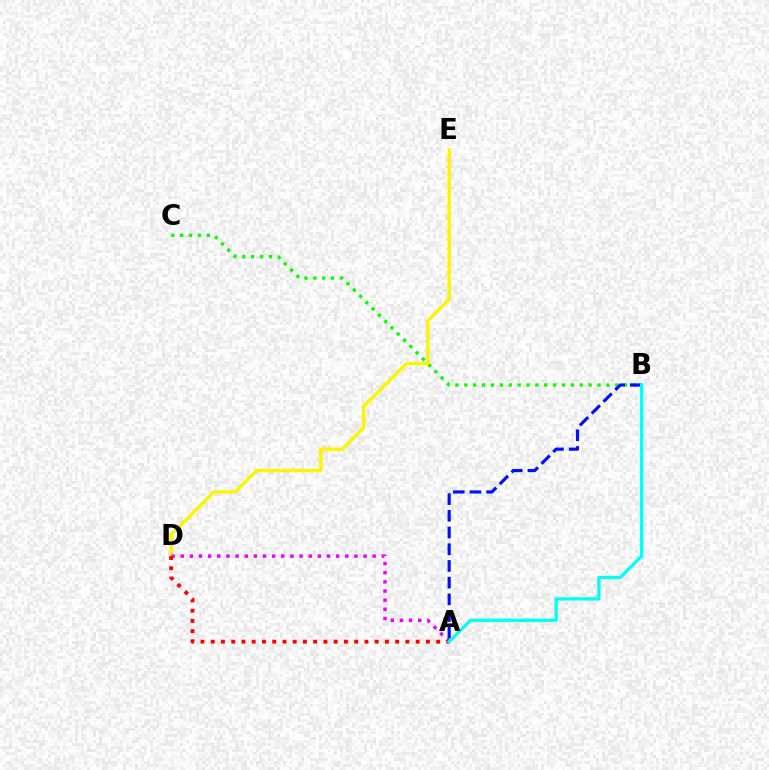{('B', 'C'): [{'color': '#08ff00', 'line_style': 'dotted', 'thickness': 2.41}], ('D', 'E'): [{'color': '#fcf500', 'line_style': 'solid', 'thickness': 2.42}], ('A', 'D'): [{'color': '#ee00ff', 'line_style': 'dotted', 'thickness': 2.48}, {'color': '#ff0000', 'line_style': 'dotted', 'thickness': 2.78}], ('A', 'B'): [{'color': '#0010ff', 'line_style': 'dashed', 'thickness': 2.27}, {'color': '#00fff6', 'line_style': 'solid', 'thickness': 2.34}]}